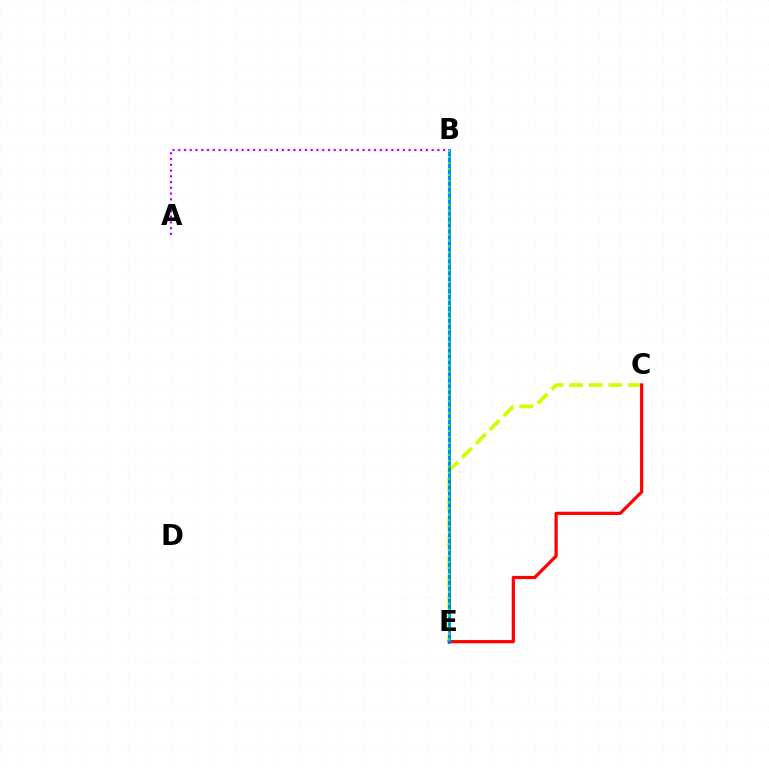{('C', 'E'): [{'color': '#d1ff00', 'line_style': 'dashed', 'thickness': 2.66}, {'color': '#ff0000', 'line_style': 'solid', 'thickness': 2.31}], ('A', 'B'): [{'color': '#b900ff', 'line_style': 'dotted', 'thickness': 1.56}], ('B', 'E'): [{'color': '#0074ff', 'line_style': 'solid', 'thickness': 1.99}, {'color': '#00ff5c', 'line_style': 'dotted', 'thickness': 1.62}]}